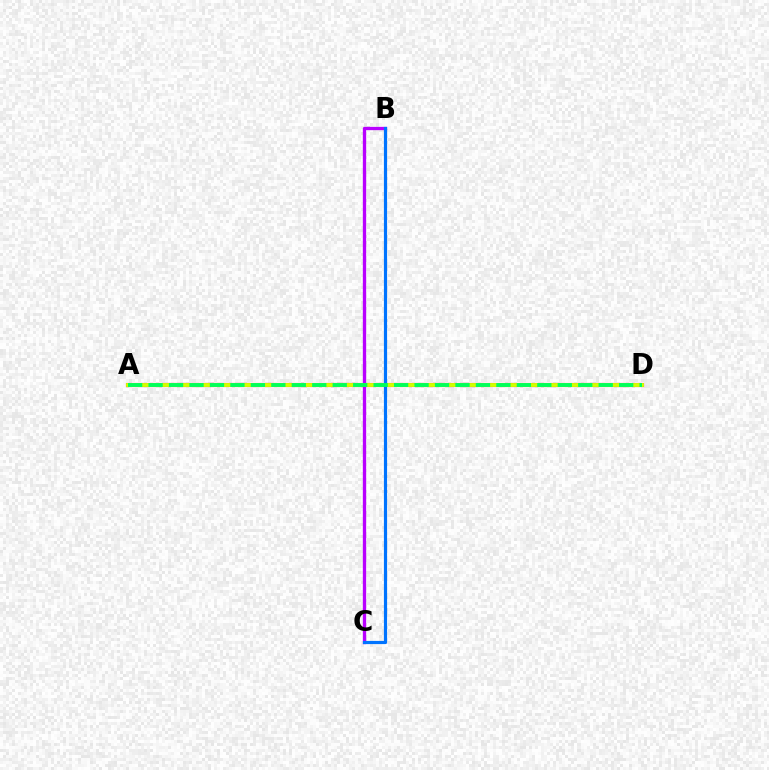{('A', 'D'): [{'color': '#ff0000', 'line_style': 'solid', 'thickness': 2.97}, {'color': '#d1ff00', 'line_style': 'solid', 'thickness': 2.82}, {'color': '#00ff5c', 'line_style': 'dashed', 'thickness': 2.78}], ('B', 'C'): [{'color': '#b900ff', 'line_style': 'solid', 'thickness': 2.39}, {'color': '#0074ff', 'line_style': 'solid', 'thickness': 2.29}]}